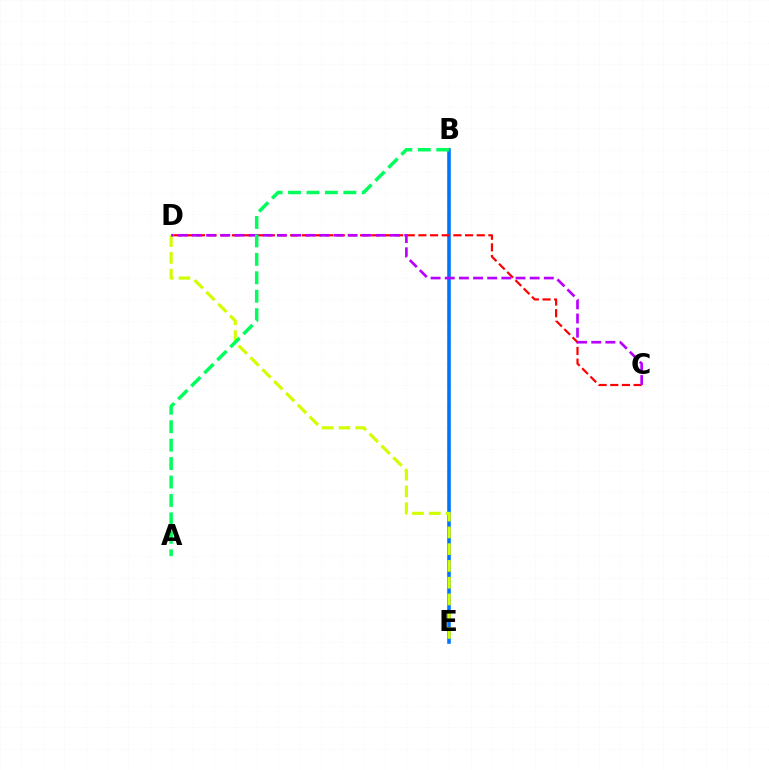{('B', 'E'): [{'color': '#0074ff', 'line_style': 'solid', 'thickness': 2.58}], ('D', 'E'): [{'color': '#d1ff00', 'line_style': 'dashed', 'thickness': 2.28}], ('C', 'D'): [{'color': '#ff0000', 'line_style': 'dashed', 'thickness': 1.58}, {'color': '#b900ff', 'line_style': 'dashed', 'thickness': 1.92}], ('A', 'B'): [{'color': '#00ff5c', 'line_style': 'dashed', 'thickness': 2.5}]}